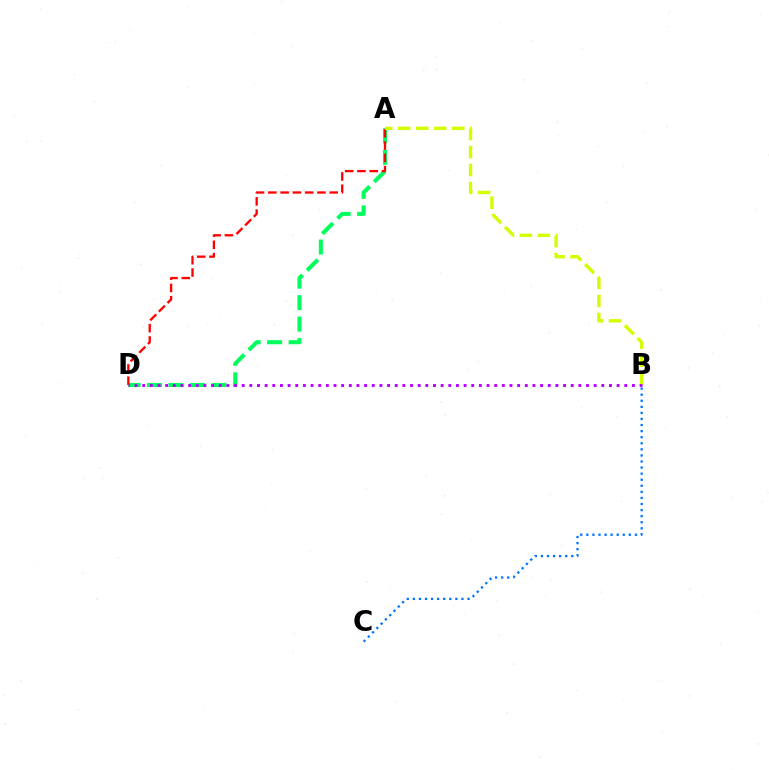{('A', 'D'): [{'color': '#00ff5c', 'line_style': 'dashed', 'thickness': 2.92}, {'color': '#ff0000', 'line_style': 'dashed', 'thickness': 1.67}], ('A', 'B'): [{'color': '#d1ff00', 'line_style': 'dashed', 'thickness': 2.45}], ('B', 'C'): [{'color': '#0074ff', 'line_style': 'dotted', 'thickness': 1.65}], ('B', 'D'): [{'color': '#b900ff', 'line_style': 'dotted', 'thickness': 2.08}]}